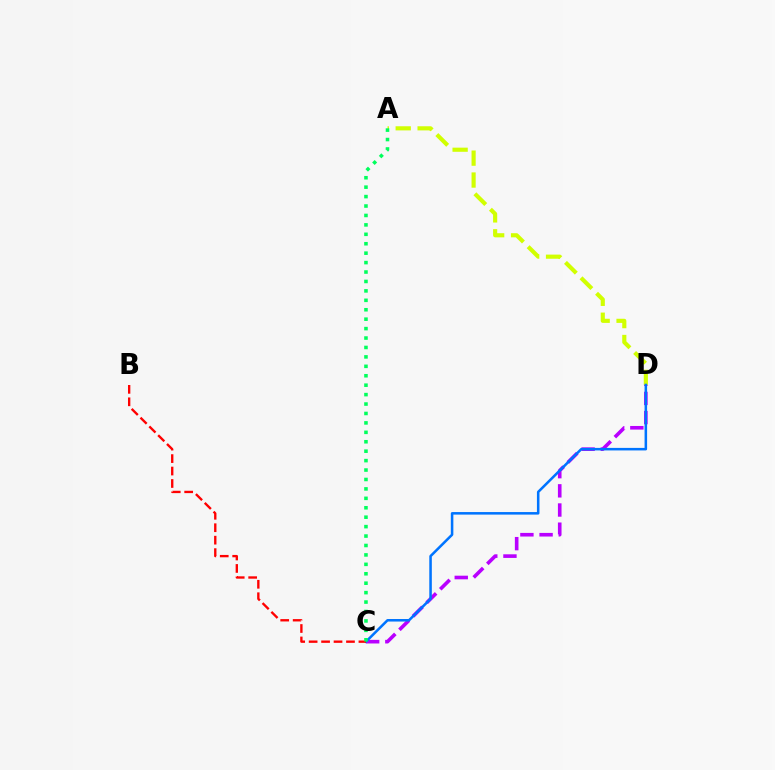{('A', 'D'): [{'color': '#d1ff00', 'line_style': 'dashed', 'thickness': 2.98}], ('C', 'D'): [{'color': '#b900ff', 'line_style': 'dashed', 'thickness': 2.6}, {'color': '#0074ff', 'line_style': 'solid', 'thickness': 1.83}], ('B', 'C'): [{'color': '#ff0000', 'line_style': 'dashed', 'thickness': 1.69}], ('A', 'C'): [{'color': '#00ff5c', 'line_style': 'dotted', 'thickness': 2.56}]}